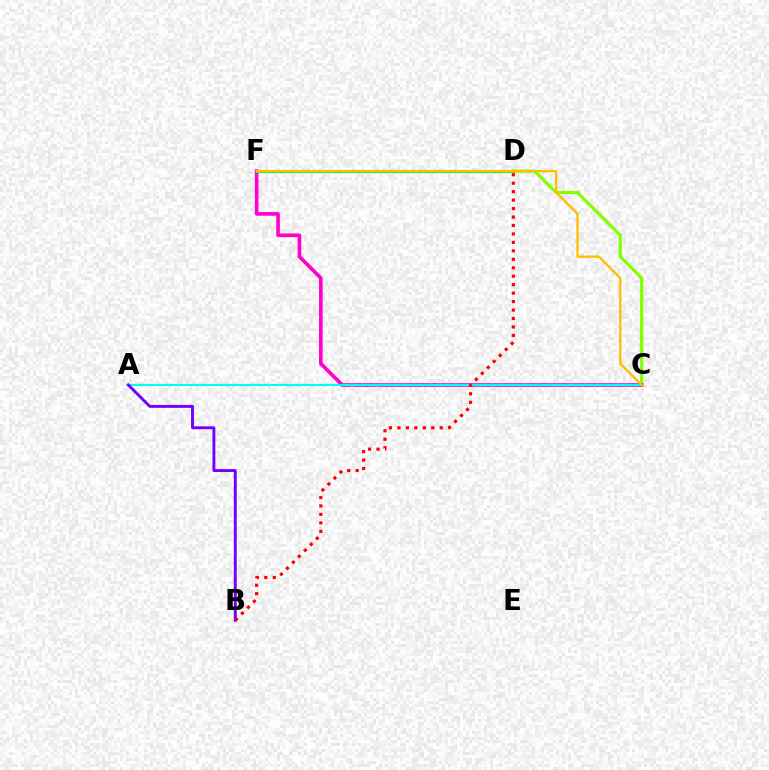{('C', 'D'): [{'color': '#84ff00', 'line_style': 'solid', 'thickness': 2.32}], ('C', 'F'): [{'color': '#ff00cf', 'line_style': 'solid', 'thickness': 2.62}, {'color': '#ffbd00', 'line_style': 'solid', 'thickness': 1.65}], ('A', 'C'): [{'color': '#00fff6', 'line_style': 'solid', 'thickness': 1.54}], ('D', 'F'): [{'color': '#004bff', 'line_style': 'solid', 'thickness': 1.93}, {'color': '#00ff39', 'line_style': 'solid', 'thickness': 2.23}], ('A', 'B'): [{'color': '#7200ff', 'line_style': 'solid', 'thickness': 2.09}], ('B', 'D'): [{'color': '#ff0000', 'line_style': 'dotted', 'thickness': 2.3}]}